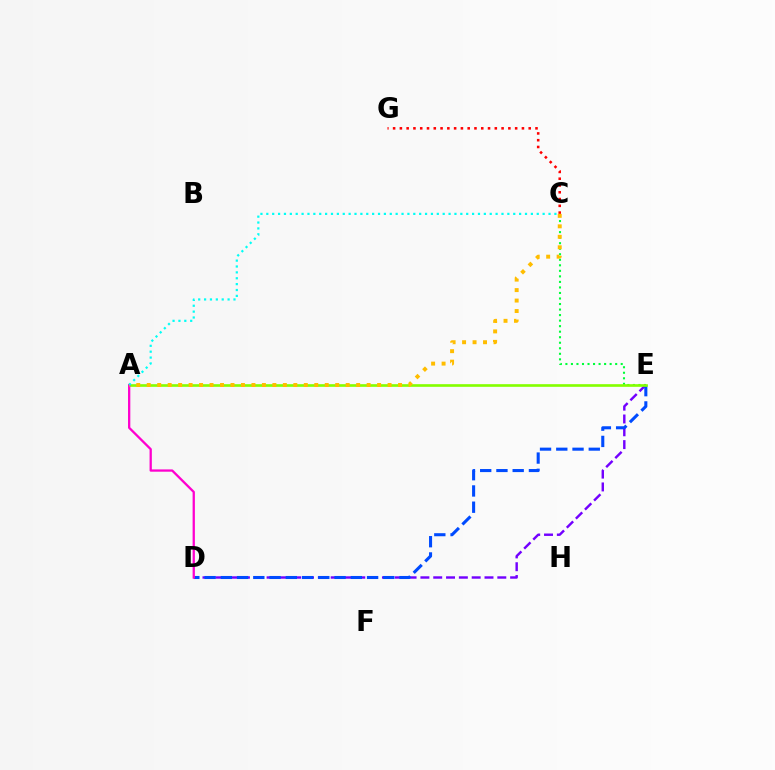{('C', 'E'): [{'color': '#00ff39', 'line_style': 'dotted', 'thickness': 1.5}], ('D', 'E'): [{'color': '#7200ff', 'line_style': 'dashed', 'thickness': 1.74}, {'color': '#004bff', 'line_style': 'dashed', 'thickness': 2.21}], ('A', 'E'): [{'color': '#84ff00', 'line_style': 'solid', 'thickness': 1.9}], ('C', 'G'): [{'color': '#ff0000', 'line_style': 'dotted', 'thickness': 1.84}], ('A', 'D'): [{'color': '#ff00cf', 'line_style': 'solid', 'thickness': 1.65}], ('A', 'C'): [{'color': '#ffbd00', 'line_style': 'dotted', 'thickness': 2.85}, {'color': '#00fff6', 'line_style': 'dotted', 'thickness': 1.6}]}